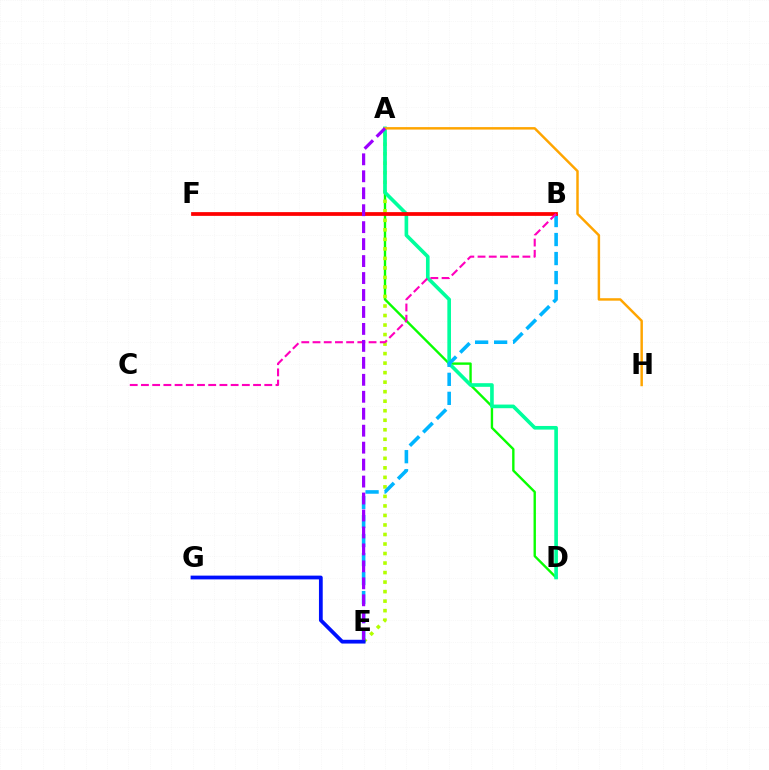{('A', 'D'): [{'color': '#08ff00', 'line_style': 'solid', 'thickness': 1.71}, {'color': '#00ff9d', 'line_style': 'solid', 'thickness': 2.62}], ('A', 'E'): [{'color': '#b3ff00', 'line_style': 'dotted', 'thickness': 2.59}, {'color': '#9b00ff', 'line_style': 'dashed', 'thickness': 2.3}], ('B', 'E'): [{'color': '#00b5ff', 'line_style': 'dashed', 'thickness': 2.58}], ('E', 'G'): [{'color': '#0010ff', 'line_style': 'solid', 'thickness': 2.71}], ('B', 'F'): [{'color': '#ff0000', 'line_style': 'solid', 'thickness': 2.7}], ('A', 'H'): [{'color': '#ffa500', 'line_style': 'solid', 'thickness': 1.77}], ('B', 'C'): [{'color': '#ff00bd', 'line_style': 'dashed', 'thickness': 1.52}]}